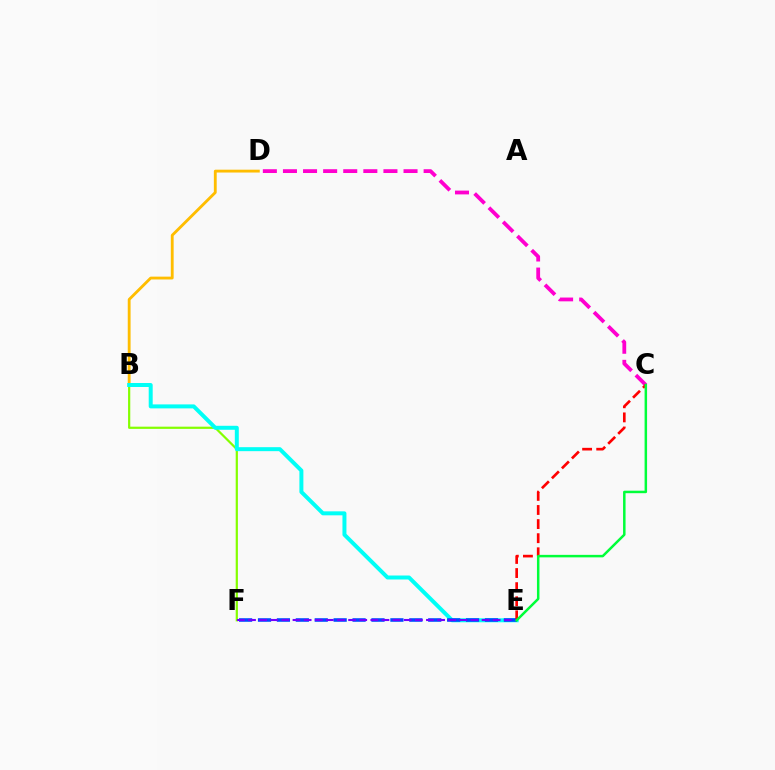{('B', 'F'): [{'color': '#84ff00', 'line_style': 'solid', 'thickness': 1.59}], ('B', 'D'): [{'color': '#ffbd00', 'line_style': 'solid', 'thickness': 2.04}], ('B', 'E'): [{'color': '#00fff6', 'line_style': 'solid', 'thickness': 2.86}], ('E', 'F'): [{'color': '#004bff', 'line_style': 'dashed', 'thickness': 2.57}, {'color': '#7200ff', 'line_style': 'dashed', 'thickness': 1.51}], ('C', 'D'): [{'color': '#ff00cf', 'line_style': 'dashed', 'thickness': 2.73}], ('C', 'E'): [{'color': '#ff0000', 'line_style': 'dashed', 'thickness': 1.92}, {'color': '#00ff39', 'line_style': 'solid', 'thickness': 1.79}]}